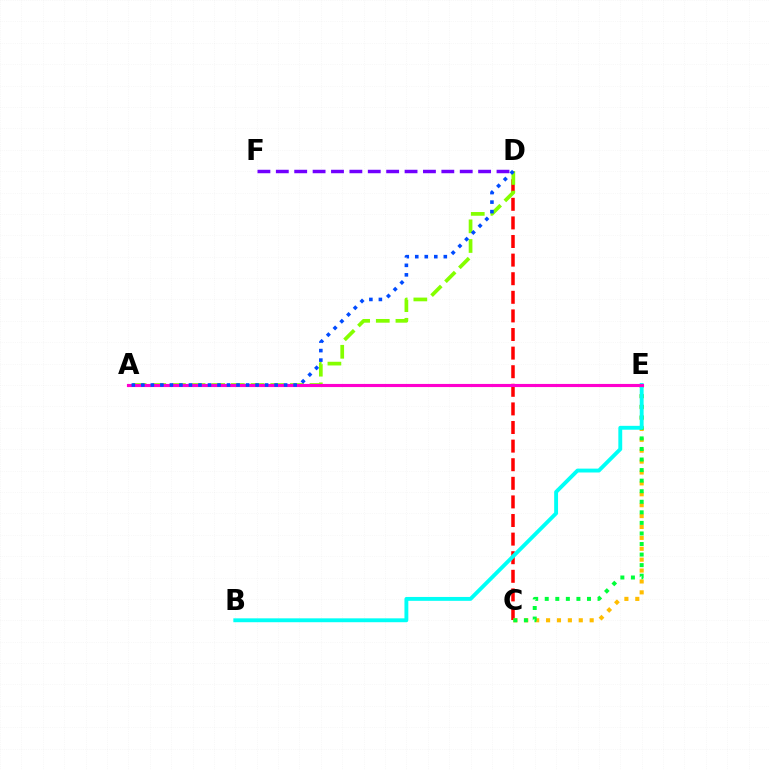{('C', 'D'): [{'color': '#ff0000', 'line_style': 'dashed', 'thickness': 2.53}], ('C', 'E'): [{'color': '#ffbd00', 'line_style': 'dotted', 'thickness': 2.96}, {'color': '#00ff39', 'line_style': 'dotted', 'thickness': 2.87}], ('A', 'D'): [{'color': '#84ff00', 'line_style': 'dashed', 'thickness': 2.67}, {'color': '#004bff', 'line_style': 'dotted', 'thickness': 2.59}], ('B', 'E'): [{'color': '#00fff6', 'line_style': 'solid', 'thickness': 2.79}], ('A', 'E'): [{'color': '#ff00cf', 'line_style': 'solid', 'thickness': 2.25}], ('D', 'F'): [{'color': '#7200ff', 'line_style': 'dashed', 'thickness': 2.5}]}